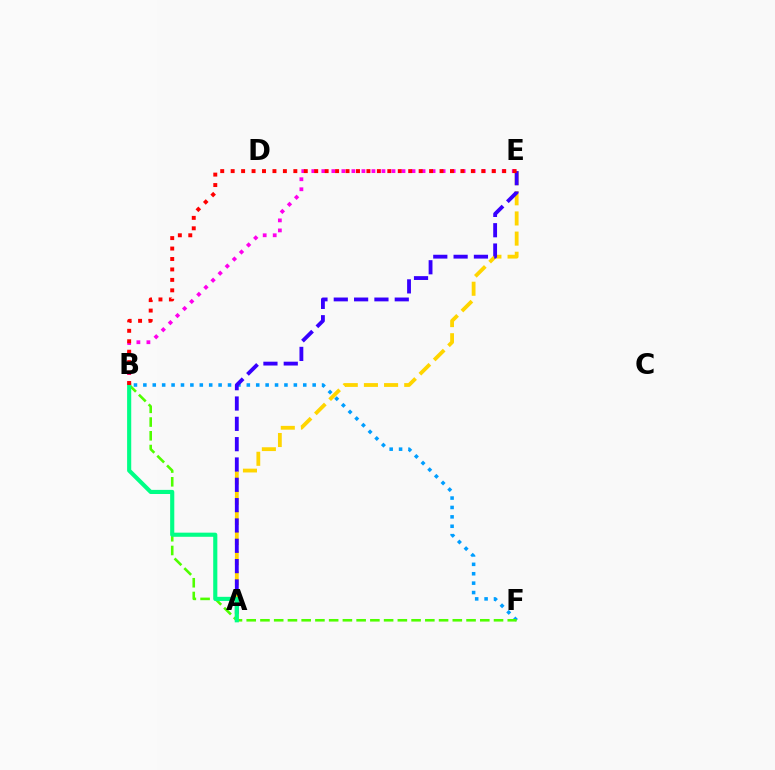{('B', 'F'): [{'color': '#009eff', 'line_style': 'dotted', 'thickness': 2.56}, {'color': '#4fff00', 'line_style': 'dashed', 'thickness': 1.87}], ('B', 'E'): [{'color': '#ff00ed', 'line_style': 'dotted', 'thickness': 2.72}, {'color': '#ff0000', 'line_style': 'dotted', 'thickness': 2.84}], ('A', 'E'): [{'color': '#ffd500', 'line_style': 'dashed', 'thickness': 2.74}, {'color': '#3700ff', 'line_style': 'dashed', 'thickness': 2.76}], ('A', 'B'): [{'color': '#00ff86', 'line_style': 'solid', 'thickness': 2.97}]}